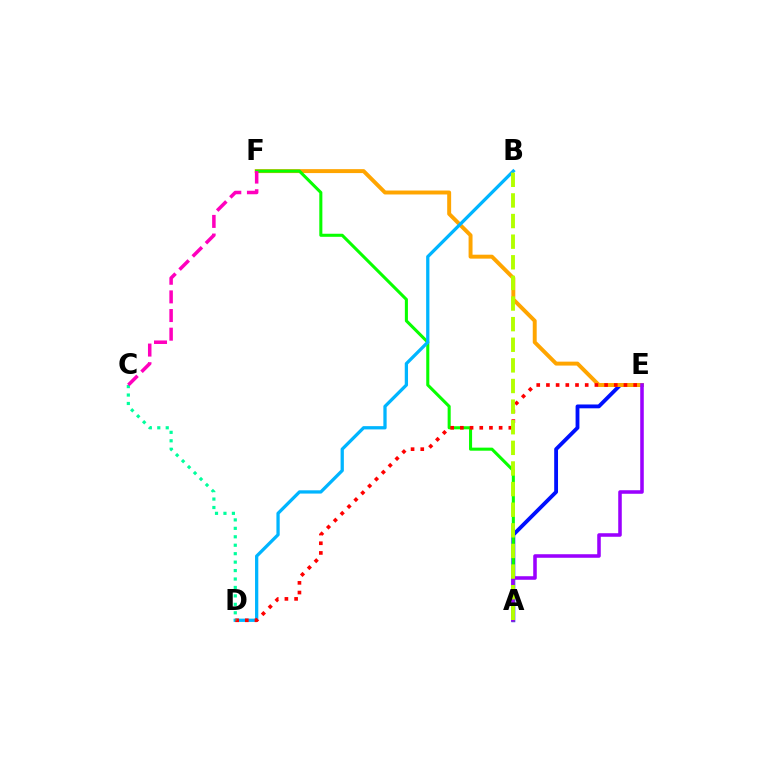{('A', 'E'): [{'color': '#0010ff', 'line_style': 'solid', 'thickness': 2.76}, {'color': '#9b00ff', 'line_style': 'solid', 'thickness': 2.56}], ('E', 'F'): [{'color': '#ffa500', 'line_style': 'solid', 'thickness': 2.84}], ('A', 'F'): [{'color': '#08ff00', 'line_style': 'solid', 'thickness': 2.21}], ('B', 'D'): [{'color': '#00b5ff', 'line_style': 'solid', 'thickness': 2.35}], ('D', 'E'): [{'color': '#ff0000', 'line_style': 'dotted', 'thickness': 2.63}], ('C', 'D'): [{'color': '#00ff9d', 'line_style': 'dotted', 'thickness': 2.29}], ('C', 'F'): [{'color': '#ff00bd', 'line_style': 'dashed', 'thickness': 2.53}], ('A', 'B'): [{'color': '#b3ff00', 'line_style': 'dashed', 'thickness': 2.8}]}